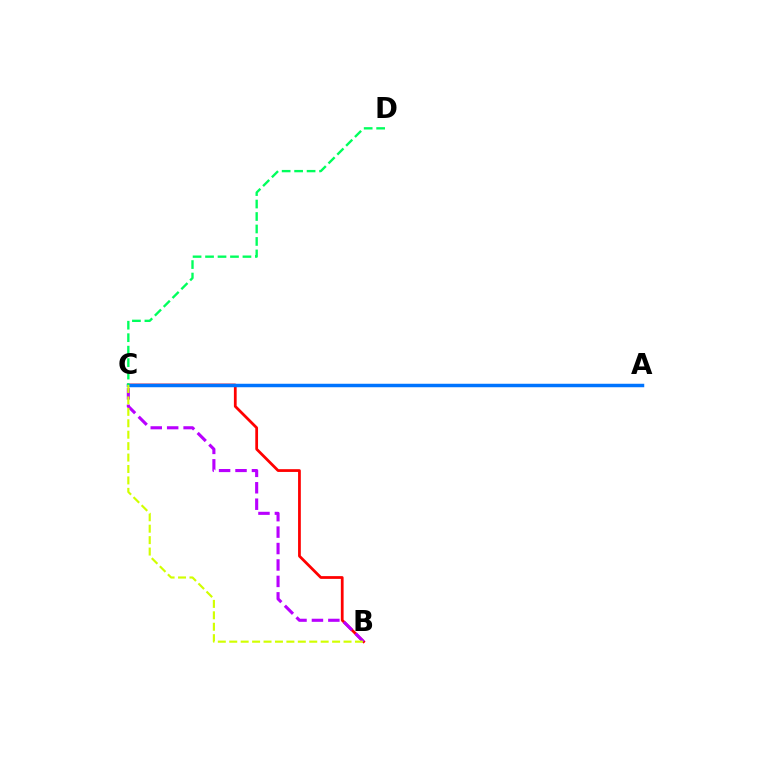{('B', 'C'): [{'color': '#ff0000', 'line_style': 'solid', 'thickness': 1.99}, {'color': '#b900ff', 'line_style': 'dashed', 'thickness': 2.23}, {'color': '#d1ff00', 'line_style': 'dashed', 'thickness': 1.55}], ('A', 'C'): [{'color': '#0074ff', 'line_style': 'solid', 'thickness': 2.5}], ('C', 'D'): [{'color': '#00ff5c', 'line_style': 'dashed', 'thickness': 1.69}]}